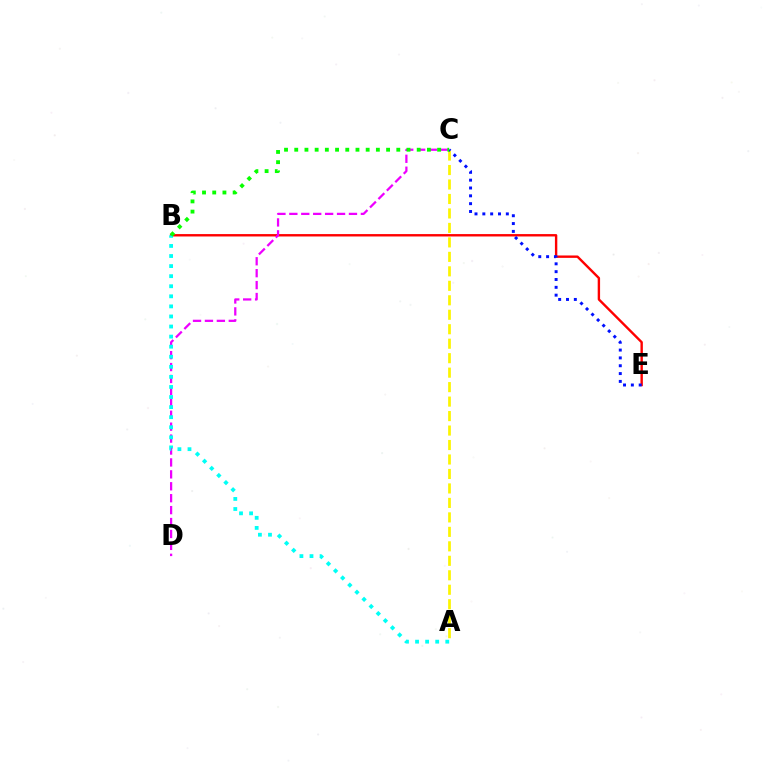{('A', 'C'): [{'color': '#fcf500', 'line_style': 'dashed', 'thickness': 1.97}], ('B', 'E'): [{'color': '#ff0000', 'line_style': 'solid', 'thickness': 1.72}], ('C', 'D'): [{'color': '#ee00ff', 'line_style': 'dashed', 'thickness': 1.62}], ('A', 'B'): [{'color': '#00fff6', 'line_style': 'dotted', 'thickness': 2.74}], ('C', 'E'): [{'color': '#0010ff', 'line_style': 'dotted', 'thickness': 2.13}], ('B', 'C'): [{'color': '#08ff00', 'line_style': 'dotted', 'thickness': 2.77}]}